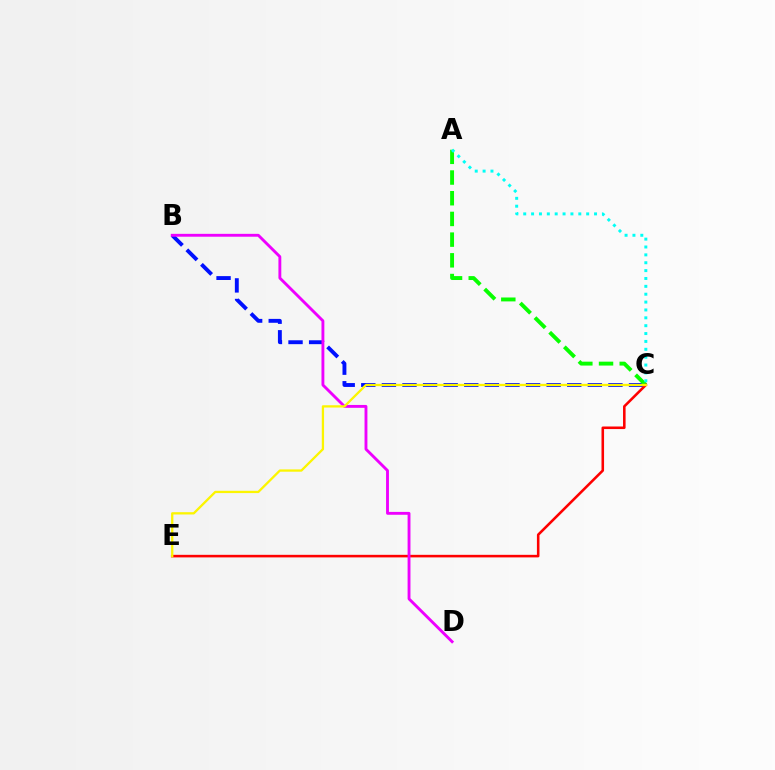{('B', 'C'): [{'color': '#0010ff', 'line_style': 'dashed', 'thickness': 2.8}], ('A', 'C'): [{'color': '#08ff00', 'line_style': 'dashed', 'thickness': 2.81}, {'color': '#00fff6', 'line_style': 'dotted', 'thickness': 2.14}], ('C', 'E'): [{'color': '#ff0000', 'line_style': 'solid', 'thickness': 1.85}, {'color': '#fcf500', 'line_style': 'solid', 'thickness': 1.65}], ('B', 'D'): [{'color': '#ee00ff', 'line_style': 'solid', 'thickness': 2.07}]}